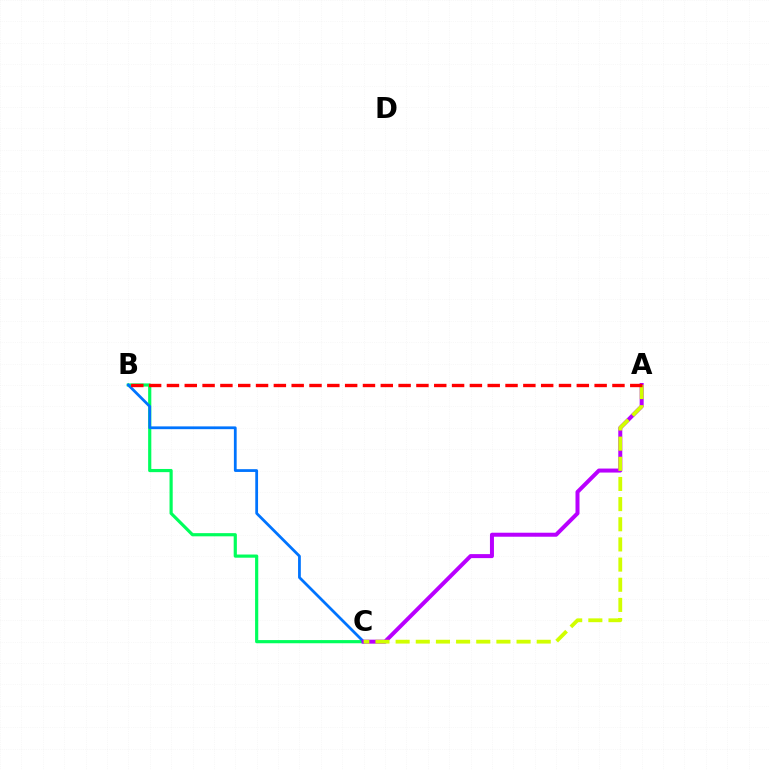{('B', 'C'): [{'color': '#00ff5c', 'line_style': 'solid', 'thickness': 2.29}, {'color': '#0074ff', 'line_style': 'solid', 'thickness': 2.0}], ('A', 'C'): [{'color': '#b900ff', 'line_style': 'solid', 'thickness': 2.88}, {'color': '#d1ff00', 'line_style': 'dashed', 'thickness': 2.74}], ('A', 'B'): [{'color': '#ff0000', 'line_style': 'dashed', 'thickness': 2.42}]}